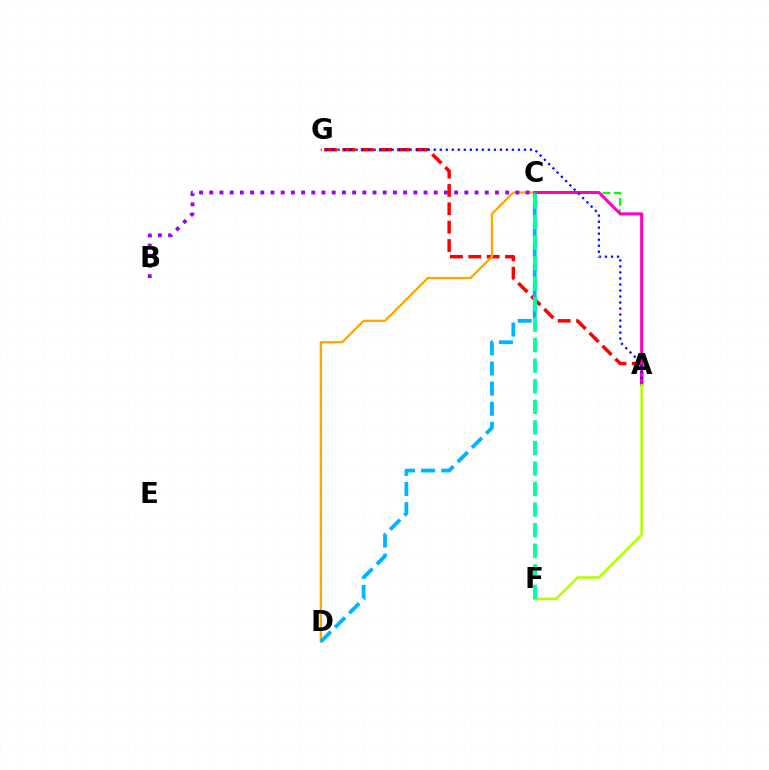{('A', 'G'): [{'color': '#ff0000', 'line_style': 'dashed', 'thickness': 2.49}, {'color': '#0010ff', 'line_style': 'dotted', 'thickness': 1.63}], ('A', 'C'): [{'color': '#08ff00', 'line_style': 'dashed', 'thickness': 1.53}, {'color': '#ff00bd', 'line_style': 'solid', 'thickness': 2.18}], ('C', 'D'): [{'color': '#ffa500', 'line_style': 'solid', 'thickness': 1.61}, {'color': '#00b5ff', 'line_style': 'dashed', 'thickness': 2.73}], ('A', 'F'): [{'color': '#b3ff00', 'line_style': 'solid', 'thickness': 1.85}], ('B', 'C'): [{'color': '#9b00ff', 'line_style': 'dotted', 'thickness': 2.77}], ('C', 'F'): [{'color': '#00ff9d', 'line_style': 'dashed', 'thickness': 2.79}]}